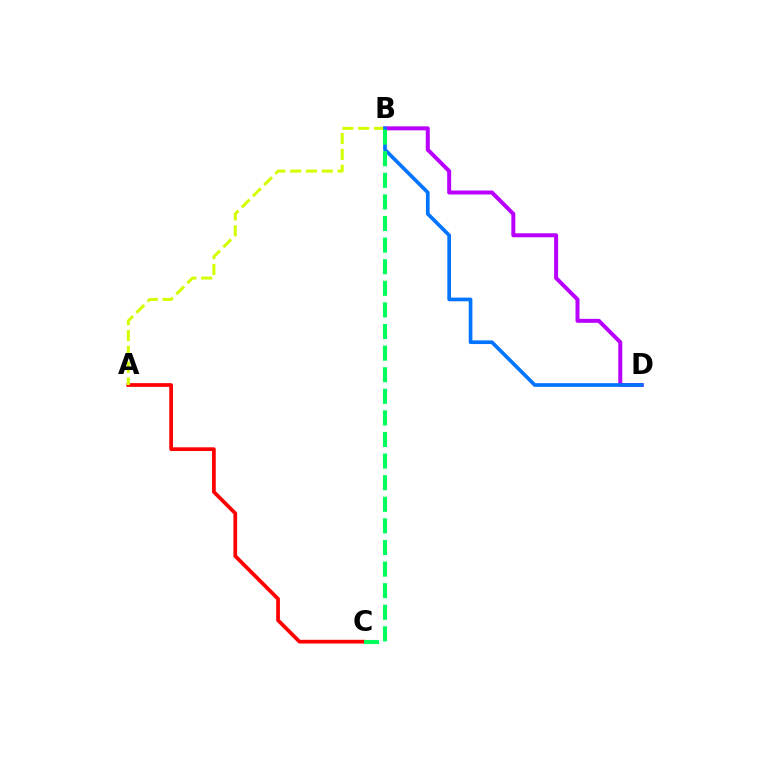{('B', 'D'): [{'color': '#b900ff', 'line_style': 'solid', 'thickness': 2.87}, {'color': '#0074ff', 'line_style': 'solid', 'thickness': 2.64}], ('A', 'C'): [{'color': '#ff0000', 'line_style': 'solid', 'thickness': 2.68}], ('A', 'B'): [{'color': '#d1ff00', 'line_style': 'dashed', 'thickness': 2.15}], ('B', 'C'): [{'color': '#00ff5c', 'line_style': 'dashed', 'thickness': 2.93}]}